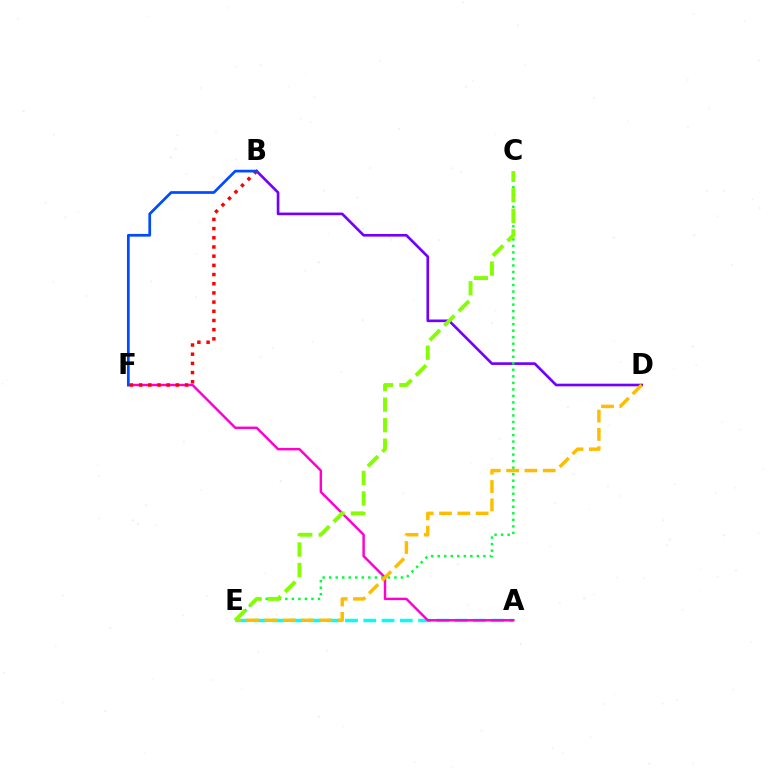{('A', 'E'): [{'color': '#00fff6', 'line_style': 'dashed', 'thickness': 2.48}], ('B', 'D'): [{'color': '#7200ff', 'line_style': 'solid', 'thickness': 1.91}], ('A', 'F'): [{'color': '#ff00cf', 'line_style': 'solid', 'thickness': 1.76}], ('C', 'E'): [{'color': '#00ff39', 'line_style': 'dotted', 'thickness': 1.77}, {'color': '#84ff00', 'line_style': 'dashed', 'thickness': 2.79}], ('B', 'F'): [{'color': '#ff0000', 'line_style': 'dotted', 'thickness': 2.5}, {'color': '#004bff', 'line_style': 'solid', 'thickness': 1.96}], ('D', 'E'): [{'color': '#ffbd00', 'line_style': 'dashed', 'thickness': 2.49}]}